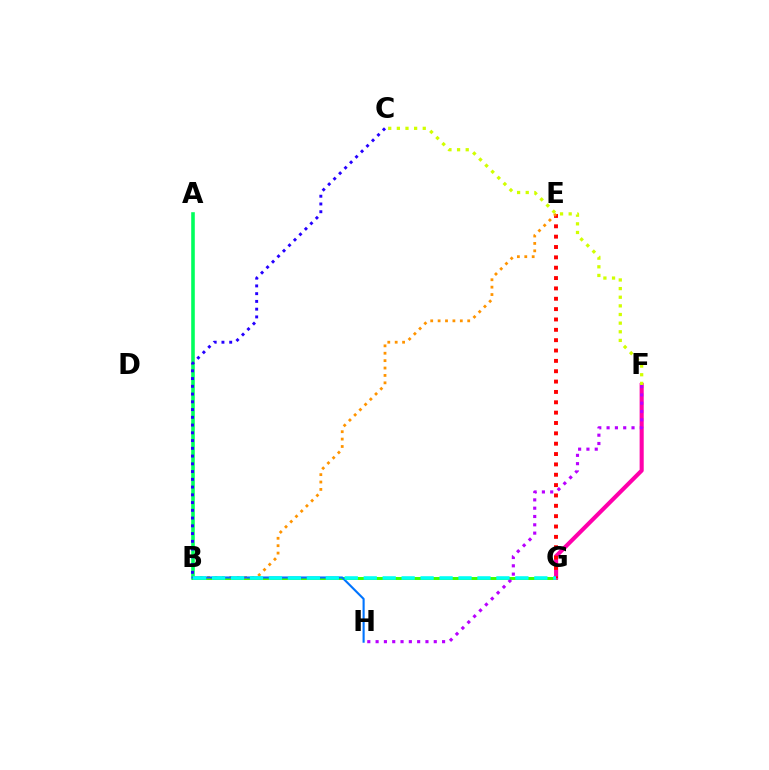{('B', 'G'): [{'color': '#3dff00', 'line_style': 'solid', 'thickness': 2.12}, {'color': '#00fff6', 'line_style': 'dashed', 'thickness': 2.58}], ('F', 'G'): [{'color': '#ff00ac', 'line_style': 'solid', 'thickness': 2.95}], ('A', 'B'): [{'color': '#00ff5c', 'line_style': 'solid', 'thickness': 2.59}], ('E', 'G'): [{'color': '#ff0000', 'line_style': 'dotted', 'thickness': 2.81}], ('B', 'E'): [{'color': '#ff9400', 'line_style': 'dotted', 'thickness': 2.01}], ('F', 'H'): [{'color': '#b900ff', 'line_style': 'dotted', 'thickness': 2.26}], ('B', 'H'): [{'color': '#0074ff', 'line_style': 'solid', 'thickness': 1.52}], ('B', 'C'): [{'color': '#2500ff', 'line_style': 'dotted', 'thickness': 2.11}], ('C', 'F'): [{'color': '#d1ff00', 'line_style': 'dotted', 'thickness': 2.35}]}